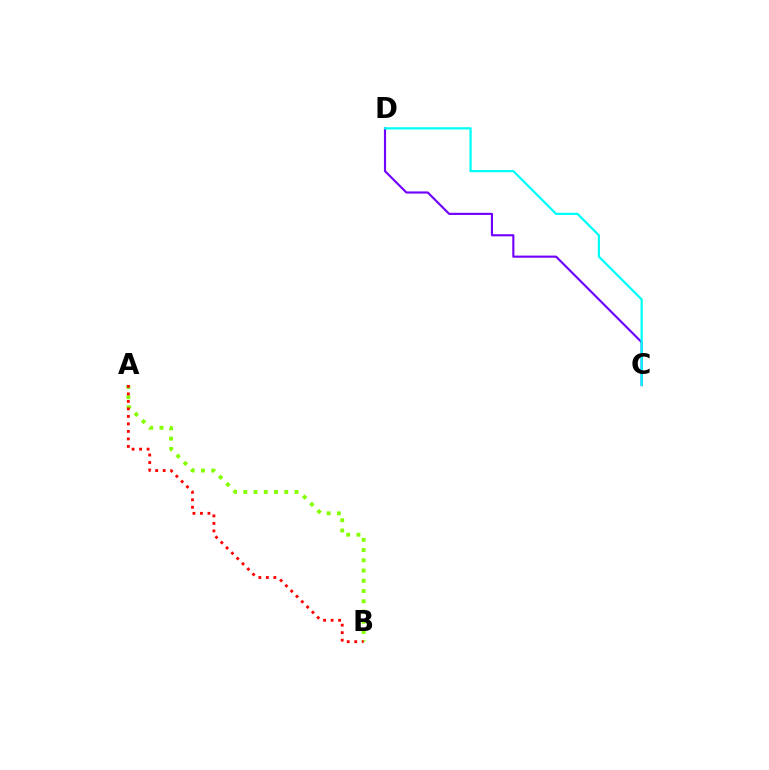{('C', 'D'): [{'color': '#7200ff', 'line_style': 'solid', 'thickness': 1.54}, {'color': '#00fff6', 'line_style': 'solid', 'thickness': 1.62}], ('A', 'B'): [{'color': '#84ff00', 'line_style': 'dotted', 'thickness': 2.78}, {'color': '#ff0000', 'line_style': 'dotted', 'thickness': 2.04}]}